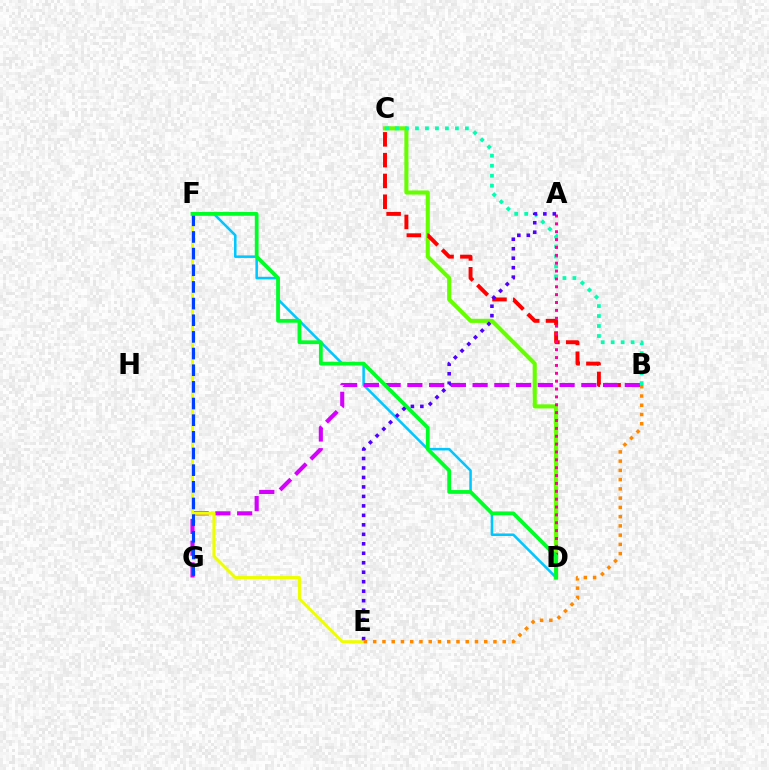{('C', 'D'): [{'color': '#66ff00', 'line_style': 'solid', 'thickness': 2.95}], ('D', 'F'): [{'color': '#00c7ff', 'line_style': 'solid', 'thickness': 1.83}, {'color': '#00ff27', 'line_style': 'solid', 'thickness': 2.73}], ('B', 'C'): [{'color': '#ff0000', 'line_style': 'dashed', 'thickness': 2.82}, {'color': '#00ffaf', 'line_style': 'dotted', 'thickness': 2.71}], ('B', 'G'): [{'color': '#d600ff', 'line_style': 'dashed', 'thickness': 2.95}], ('E', 'F'): [{'color': '#eeff00', 'line_style': 'solid', 'thickness': 2.13}], ('F', 'G'): [{'color': '#003fff', 'line_style': 'dashed', 'thickness': 2.26}], ('A', 'D'): [{'color': '#ff00a0', 'line_style': 'dotted', 'thickness': 2.14}], ('A', 'E'): [{'color': '#4f00ff', 'line_style': 'dotted', 'thickness': 2.57}], ('B', 'E'): [{'color': '#ff8800', 'line_style': 'dotted', 'thickness': 2.51}]}